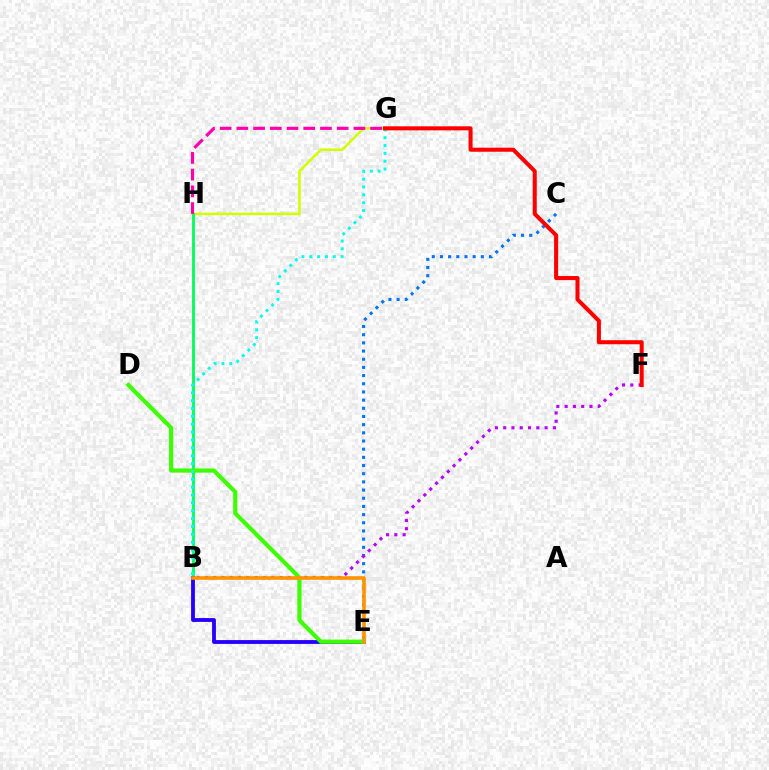{('C', 'E'): [{'color': '#0074ff', 'line_style': 'dotted', 'thickness': 2.22}], ('G', 'H'): [{'color': '#d1ff00', 'line_style': 'solid', 'thickness': 1.85}, {'color': '#ff00ac', 'line_style': 'dashed', 'thickness': 2.27}], ('B', 'H'): [{'color': '#00ff5c', 'line_style': 'solid', 'thickness': 2.02}], ('B', 'E'): [{'color': '#2500ff', 'line_style': 'solid', 'thickness': 2.76}, {'color': '#ff9400', 'line_style': 'solid', 'thickness': 2.63}], ('B', 'F'): [{'color': '#b900ff', 'line_style': 'dotted', 'thickness': 2.25}], ('D', 'E'): [{'color': '#3dff00', 'line_style': 'solid', 'thickness': 3.0}], ('B', 'G'): [{'color': '#00fff6', 'line_style': 'dotted', 'thickness': 2.13}], ('F', 'G'): [{'color': '#ff0000', 'line_style': 'solid', 'thickness': 2.92}]}